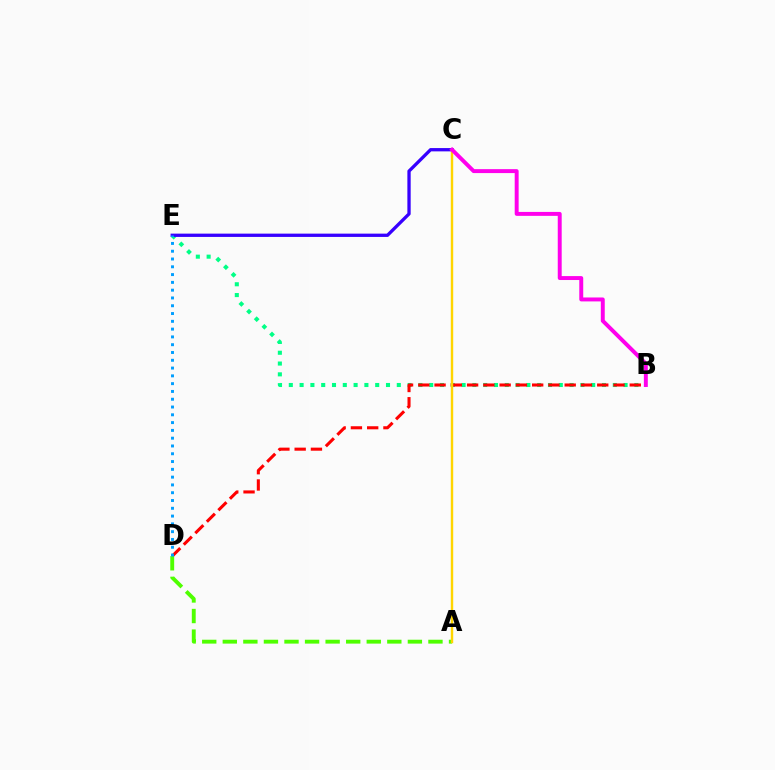{('B', 'E'): [{'color': '#00ff86', 'line_style': 'dotted', 'thickness': 2.93}], ('B', 'D'): [{'color': '#ff0000', 'line_style': 'dashed', 'thickness': 2.21}], ('C', 'E'): [{'color': '#3700ff', 'line_style': 'solid', 'thickness': 2.37}], ('A', 'D'): [{'color': '#4fff00', 'line_style': 'dashed', 'thickness': 2.79}], ('A', 'C'): [{'color': '#ffd500', 'line_style': 'solid', 'thickness': 1.74}], ('B', 'C'): [{'color': '#ff00ed', 'line_style': 'solid', 'thickness': 2.84}], ('D', 'E'): [{'color': '#009eff', 'line_style': 'dotted', 'thickness': 2.12}]}